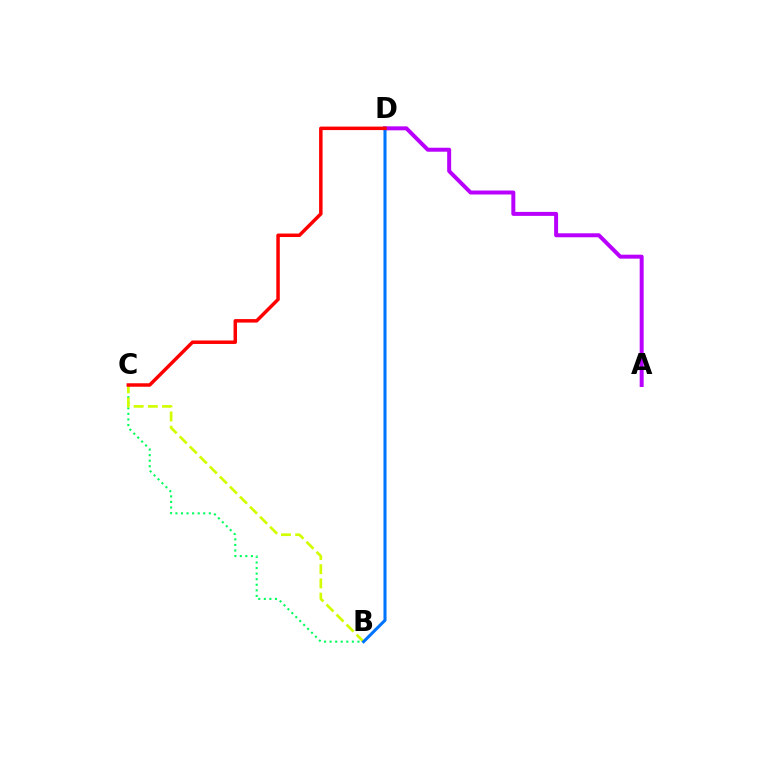{('B', 'C'): [{'color': '#00ff5c', 'line_style': 'dotted', 'thickness': 1.51}, {'color': '#d1ff00', 'line_style': 'dashed', 'thickness': 1.93}], ('A', 'D'): [{'color': '#b900ff', 'line_style': 'solid', 'thickness': 2.86}], ('B', 'D'): [{'color': '#0074ff', 'line_style': 'solid', 'thickness': 2.21}], ('C', 'D'): [{'color': '#ff0000', 'line_style': 'solid', 'thickness': 2.5}]}